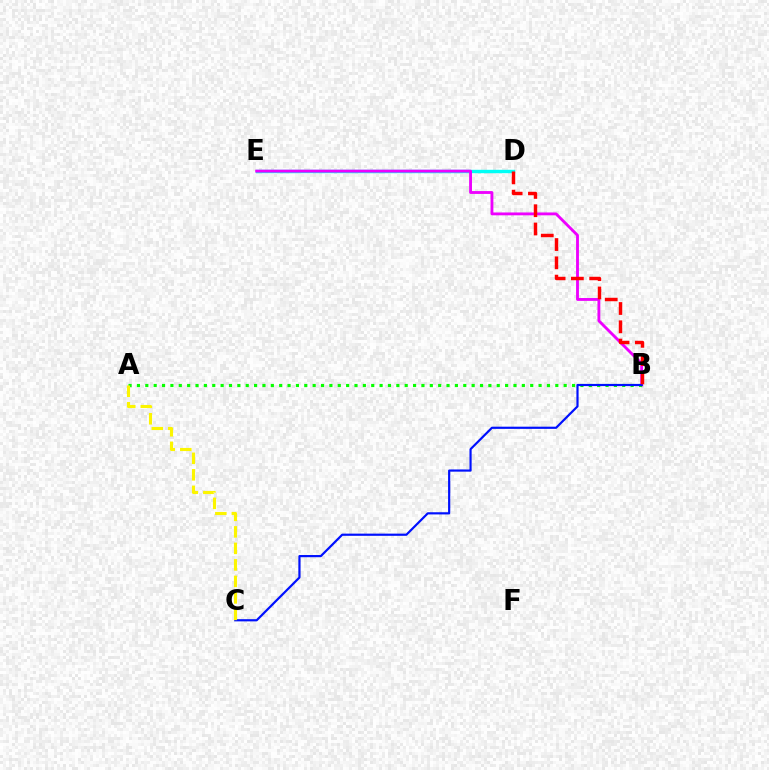{('D', 'E'): [{'color': '#00fff6', 'line_style': 'solid', 'thickness': 2.45}], ('B', 'E'): [{'color': '#ee00ff', 'line_style': 'solid', 'thickness': 2.05}], ('A', 'B'): [{'color': '#08ff00', 'line_style': 'dotted', 'thickness': 2.27}], ('B', 'C'): [{'color': '#0010ff', 'line_style': 'solid', 'thickness': 1.58}], ('B', 'D'): [{'color': '#ff0000', 'line_style': 'dashed', 'thickness': 2.48}], ('A', 'C'): [{'color': '#fcf500', 'line_style': 'dashed', 'thickness': 2.24}]}